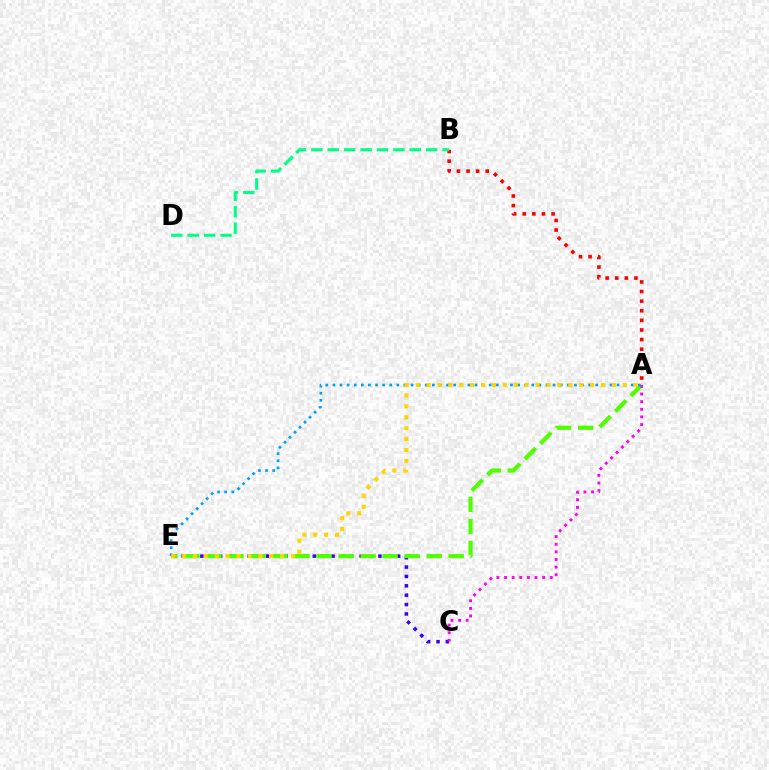{('C', 'E'): [{'color': '#3700ff', 'line_style': 'dotted', 'thickness': 2.55}], ('A', 'E'): [{'color': '#4fff00', 'line_style': 'dashed', 'thickness': 2.99}, {'color': '#009eff', 'line_style': 'dotted', 'thickness': 1.93}, {'color': '#ffd500', 'line_style': 'dotted', 'thickness': 2.96}], ('A', 'C'): [{'color': '#ff00ed', 'line_style': 'dotted', 'thickness': 2.07}], ('A', 'B'): [{'color': '#ff0000', 'line_style': 'dotted', 'thickness': 2.61}], ('B', 'D'): [{'color': '#00ff86', 'line_style': 'dashed', 'thickness': 2.23}]}